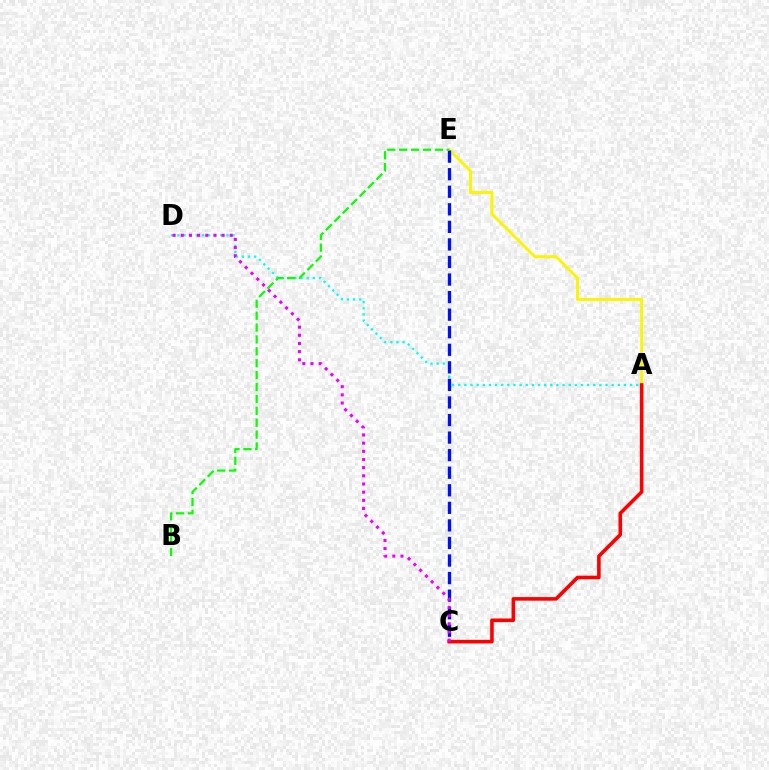{('A', 'D'): [{'color': '#00fff6', 'line_style': 'dotted', 'thickness': 1.67}], ('A', 'E'): [{'color': '#fcf500', 'line_style': 'solid', 'thickness': 2.12}], ('C', 'E'): [{'color': '#0010ff', 'line_style': 'dashed', 'thickness': 2.39}], ('A', 'C'): [{'color': '#ff0000', 'line_style': 'solid', 'thickness': 2.58}], ('B', 'E'): [{'color': '#08ff00', 'line_style': 'dashed', 'thickness': 1.62}], ('C', 'D'): [{'color': '#ee00ff', 'line_style': 'dotted', 'thickness': 2.22}]}